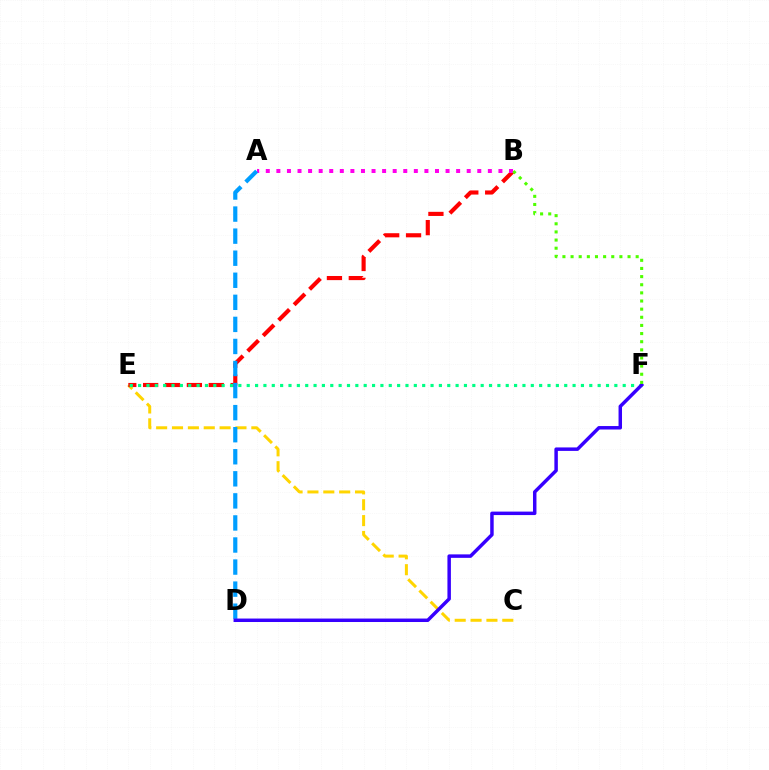{('C', 'E'): [{'color': '#ffd500', 'line_style': 'dashed', 'thickness': 2.16}], ('B', 'E'): [{'color': '#ff0000', 'line_style': 'dashed', 'thickness': 2.97}], ('E', 'F'): [{'color': '#00ff86', 'line_style': 'dotted', 'thickness': 2.27}], ('A', 'B'): [{'color': '#ff00ed', 'line_style': 'dotted', 'thickness': 2.87}], ('A', 'D'): [{'color': '#009eff', 'line_style': 'dashed', 'thickness': 3.0}], ('D', 'F'): [{'color': '#3700ff', 'line_style': 'solid', 'thickness': 2.5}], ('B', 'F'): [{'color': '#4fff00', 'line_style': 'dotted', 'thickness': 2.21}]}